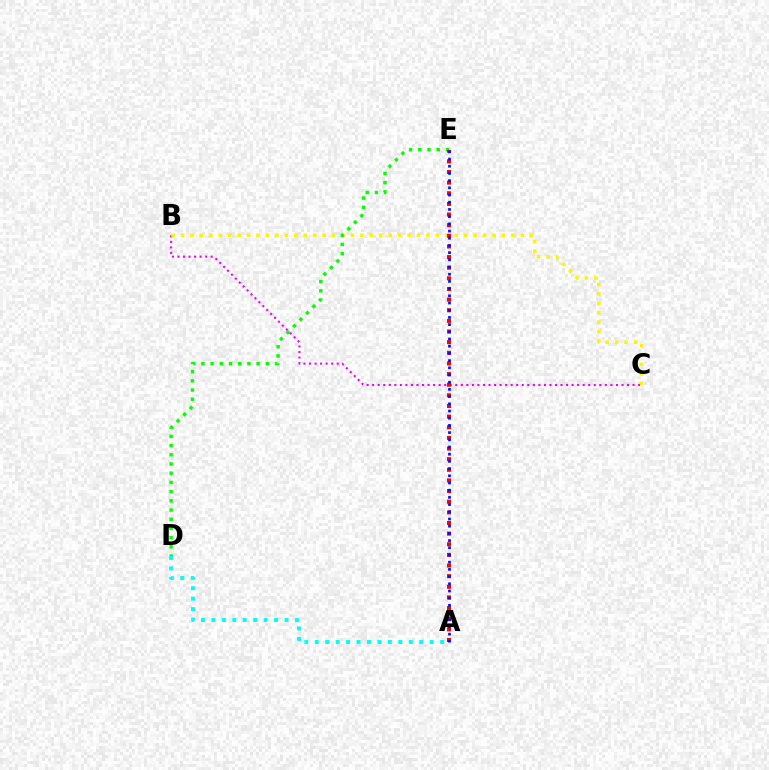{('A', 'D'): [{'color': '#00fff6', 'line_style': 'dotted', 'thickness': 2.84}], ('B', 'C'): [{'color': '#ee00ff', 'line_style': 'dotted', 'thickness': 1.51}, {'color': '#fcf500', 'line_style': 'dotted', 'thickness': 2.56}], ('D', 'E'): [{'color': '#08ff00', 'line_style': 'dotted', 'thickness': 2.5}], ('A', 'E'): [{'color': '#ff0000', 'line_style': 'dotted', 'thickness': 2.89}, {'color': '#0010ff', 'line_style': 'dotted', 'thickness': 1.96}]}